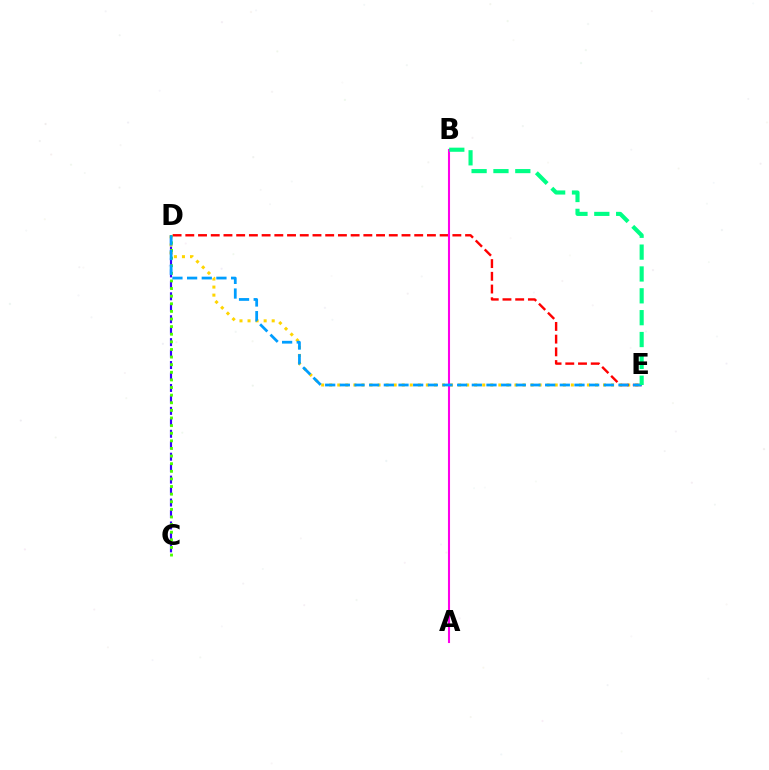{('C', 'D'): [{'color': '#3700ff', 'line_style': 'dashed', 'thickness': 1.56}, {'color': '#4fff00', 'line_style': 'dotted', 'thickness': 2.07}], ('D', 'E'): [{'color': '#ffd500', 'line_style': 'dotted', 'thickness': 2.19}, {'color': '#ff0000', 'line_style': 'dashed', 'thickness': 1.73}, {'color': '#009eff', 'line_style': 'dashed', 'thickness': 1.99}], ('A', 'B'): [{'color': '#ff00ed', 'line_style': 'solid', 'thickness': 1.5}], ('B', 'E'): [{'color': '#00ff86', 'line_style': 'dashed', 'thickness': 2.97}]}